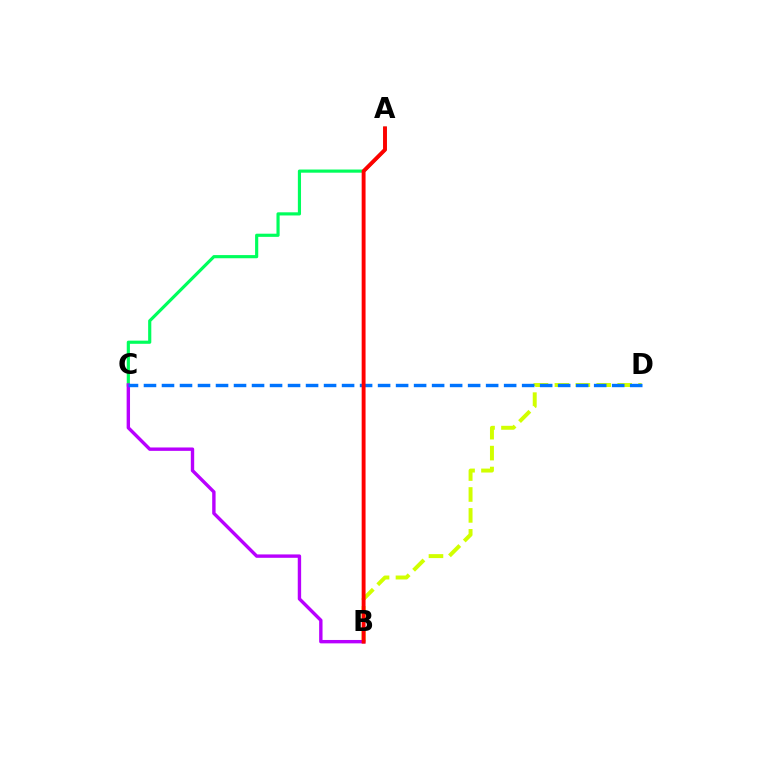{('A', 'C'): [{'color': '#00ff5c', 'line_style': 'solid', 'thickness': 2.28}], ('B', 'D'): [{'color': '#d1ff00', 'line_style': 'dashed', 'thickness': 2.84}], ('B', 'C'): [{'color': '#b900ff', 'line_style': 'solid', 'thickness': 2.44}], ('C', 'D'): [{'color': '#0074ff', 'line_style': 'dashed', 'thickness': 2.45}], ('A', 'B'): [{'color': '#ff0000', 'line_style': 'solid', 'thickness': 2.8}]}